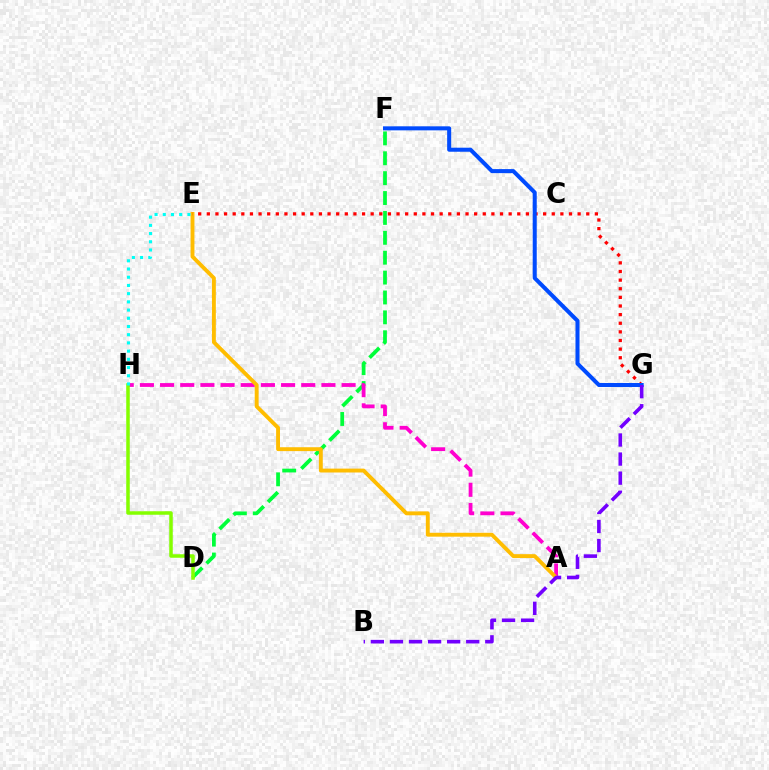{('D', 'F'): [{'color': '#00ff39', 'line_style': 'dashed', 'thickness': 2.7}], ('A', 'H'): [{'color': '#ff00cf', 'line_style': 'dashed', 'thickness': 2.74}], ('A', 'E'): [{'color': '#ffbd00', 'line_style': 'solid', 'thickness': 2.8}], ('E', 'G'): [{'color': '#ff0000', 'line_style': 'dotted', 'thickness': 2.34}], ('D', 'H'): [{'color': '#84ff00', 'line_style': 'solid', 'thickness': 2.53}], ('F', 'G'): [{'color': '#004bff', 'line_style': 'solid', 'thickness': 2.91}], ('E', 'H'): [{'color': '#00fff6', 'line_style': 'dotted', 'thickness': 2.23}], ('B', 'G'): [{'color': '#7200ff', 'line_style': 'dashed', 'thickness': 2.59}]}